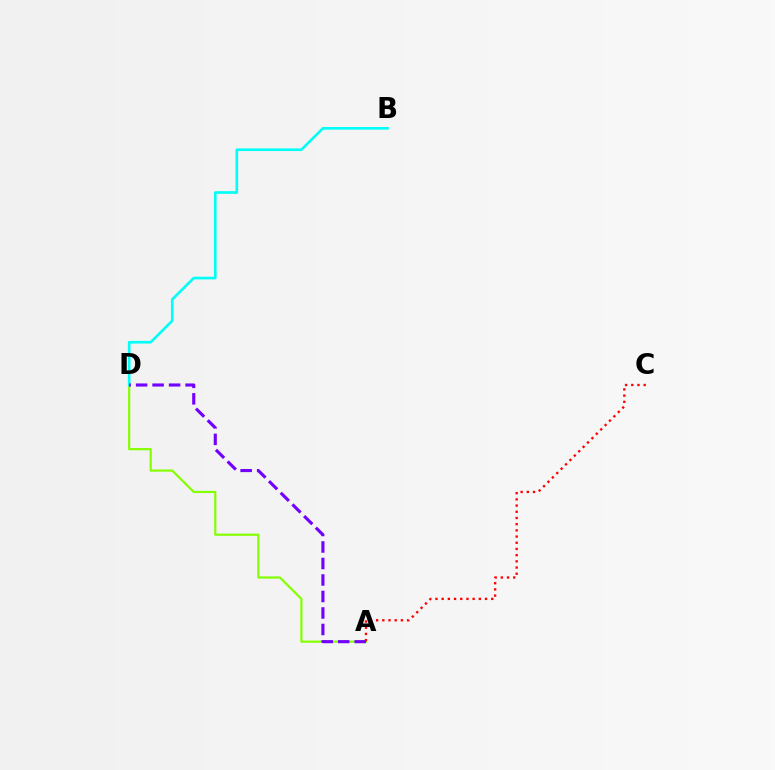{('A', 'D'): [{'color': '#84ff00', 'line_style': 'solid', 'thickness': 1.58}, {'color': '#7200ff', 'line_style': 'dashed', 'thickness': 2.24}], ('A', 'C'): [{'color': '#ff0000', 'line_style': 'dotted', 'thickness': 1.68}], ('B', 'D'): [{'color': '#00fff6', 'line_style': 'solid', 'thickness': 1.91}]}